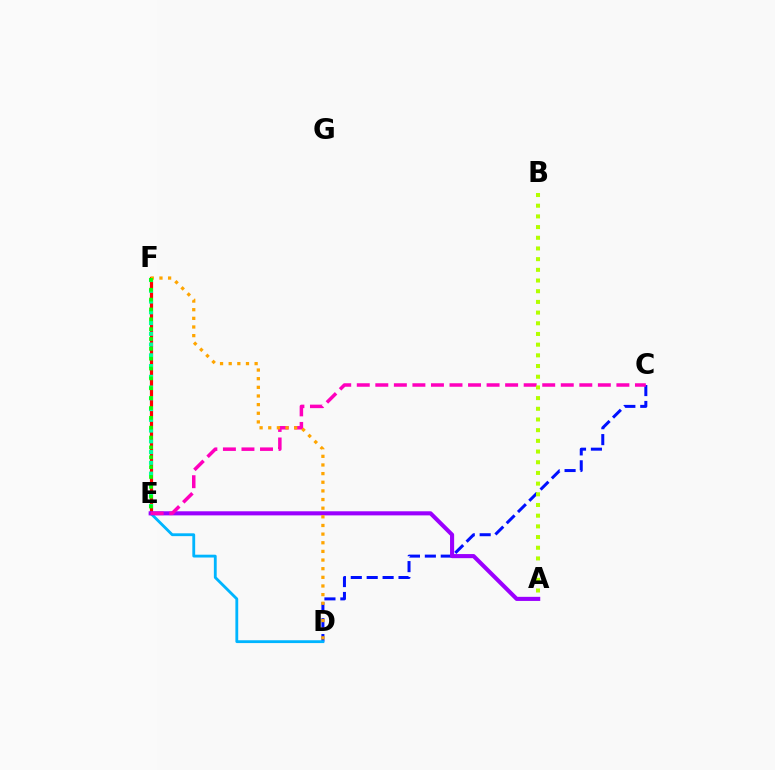{('E', 'F'): [{'color': '#ff0000', 'line_style': 'solid', 'thickness': 2.29}, {'color': '#00ff9d', 'line_style': 'dotted', 'thickness': 2.92}, {'color': '#08ff00', 'line_style': 'dotted', 'thickness': 2.68}], ('C', 'D'): [{'color': '#0010ff', 'line_style': 'dashed', 'thickness': 2.16}], ('D', 'E'): [{'color': '#00b5ff', 'line_style': 'solid', 'thickness': 2.03}], ('A', 'E'): [{'color': '#9b00ff', 'line_style': 'solid', 'thickness': 2.95}], ('C', 'E'): [{'color': '#ff00bd', 'line_style': 'dashed', 'thickness': 2.52}], ('A', 'B'): [{'color': '#b3ff00', 'line_style': 'dotted', 'thickness': 2.9}], ('D', 'F'): [{'color': '#ffa500', 'line_style': 'dotted', 'thickness': 2.35}]}